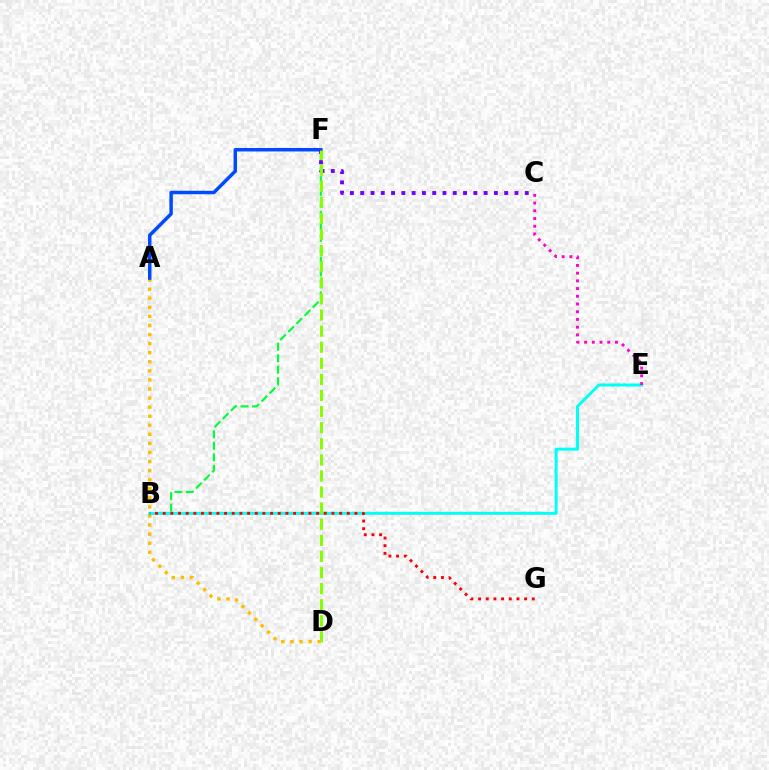{('A', 'D'): [{'color': '#ffbd00', 'line_style': 'dotted', 'thickness': 2.47}], ('A', 'F'): [{'color': '#004bff', 'line_style': 'solid', 'thickness': 2.5}], ('B', 'F'): [{'color': '#00ff39', 'line_style': 'dashed', 'thickness': 1.56}], ('C', 'F'): [{'color': '#7200ff', 'line_style': 'dotted', 'thickness': 2.79}], ('B', 'E'): [{'color': '#00fff6', 'line_style': 'solid', 'thickness': 2.14}], ('D', 'F'): [{'color': '#84ff00', 'line_style': 'dashed', 'thickness': 2.19}], ('B', 'G'): [{'color': '#ff0000', 'line_style': 'dotted', 'thickness': 2.08}], ('C', 'E'): [{'color': '#ff00cf', 'line_style': 'dotted', 'thickness': 2.1}]}